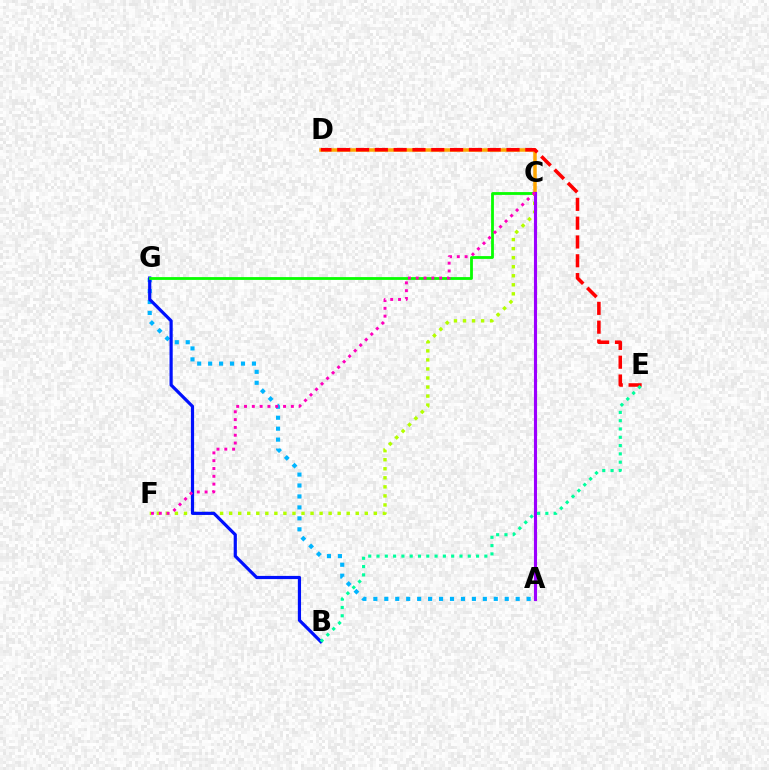{('A', 'G'): [{'color': '#00b5ff', 'line_style': 'dotted', 'thickness': 2.97}], ('C', 'D'): [{'color': '#ffa500', 'line_style': 'solid', 'thickness': 2.53}], ('C', 'F'): [{'color': '#b3ff00', 'line_style': 'dotted', 'thickness': 2.46}, {'color': '#ff00bd', 'line_style': 'dotted', 'thickness': 2.12}], ('B', 'G'): [{'color': '#0010ff', 'line_style': 'solid', 'thickness': 2.3}], ('C', 'G'): [{'color': '#08ff00', 'line_style': 'solid', 'thickness': 2.02}], ('D', 'E'): [{'color': '#ff0000', 'line_style': 'dashed', 'thickness': 2.56}], ('A', 'C'): [{'color': '#9b00ff', 'line_style': 'solid', 'thickness': 2.24}], ('B', 'E'): [{'color': '#00ff9d', 'line_style': 'dotted', 'thickness': 2.25}]}